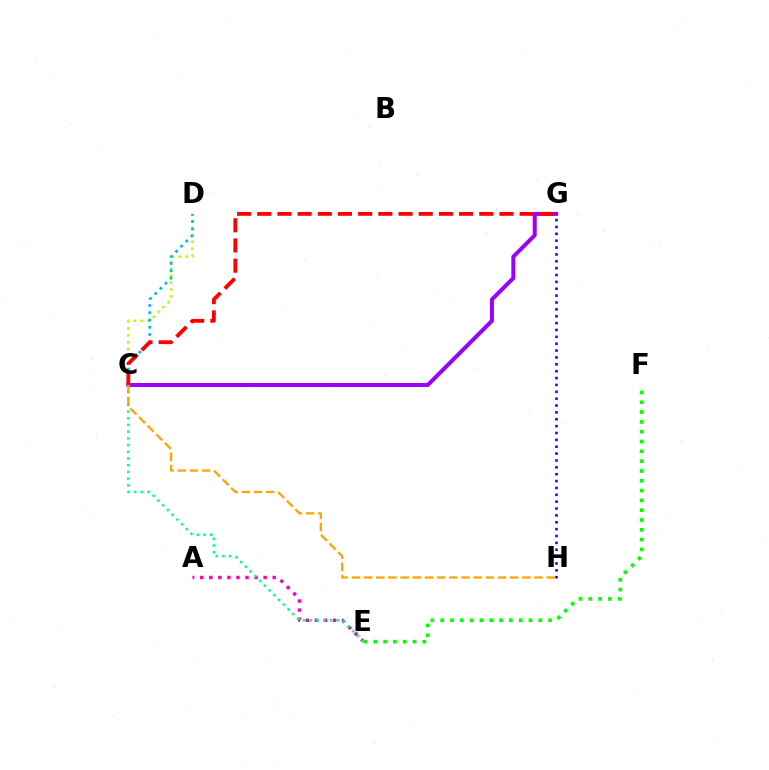{('E', 'F'): [{'color': '#08ff00', 'line_style': 'dotted', 'thickness': 2.67}], ('G', 'H'): [{'color': '#0010ff', 'line_style': 'dotted', 'thickness': 1.87}], ('C', 'G'): [{'color': '#9b00ff', 'line_style': 'solid', 'thickness': 2.86}, {'color': '#ff0000', 'line_style': 'dashed', 'thickness': 2.74}], ('A', 'E'): [{'color': '#ff00bd', 'line_style': 'dotted', 'thickness': 2.46}], ('C', 'D'): [{'color': '#b3ff00', 'line_style': 'dotted', 'thickness': 1.88}, {'color': '#00b5ff', 'line_style': 'dotted', 'thickness': 1.97}], ('C', 'E'): [{'color': '#00ff9d', 'line_style': 'dotted', 'thickness': 1.82}], ('C', 'H'): [{'color': '#ffa500', 'line_style': 'dashed', 'thickness': 1.65}]}